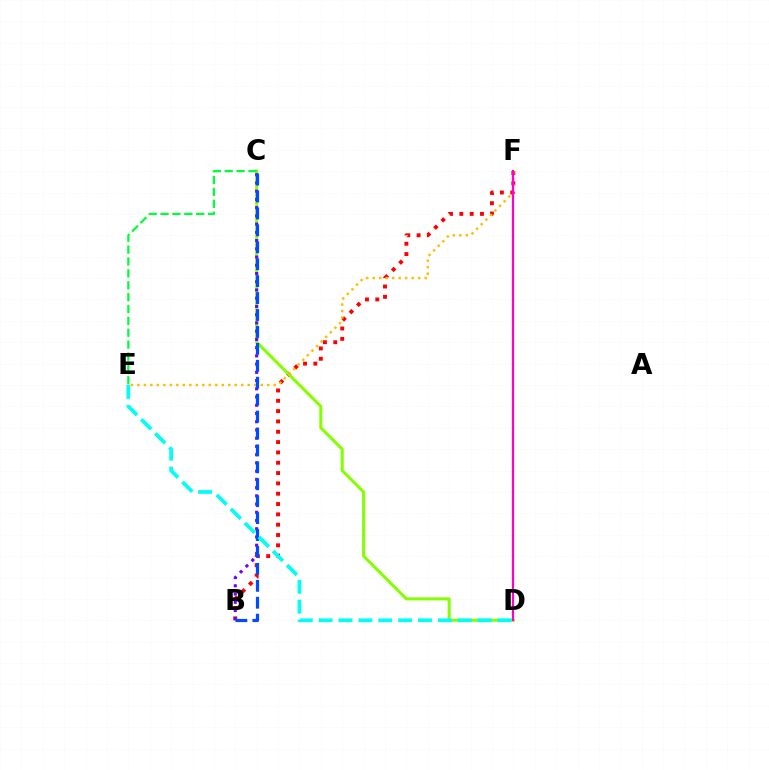{('B', 'F'): [{'color': '#ff0000', 'line_style': 'dotted', 'thickness': 2.81}], ('C', 'D'): [{'color': '#84ff00', 'line_style': 'solid', 'thickness': 2.19}], ('C', 'E'): [{'color': '#00ff39', 'line_style': 'dashed', 'thickness': 1.61}], ('E', 'F'): [{'color': '#ffbd00', 'line_style': 'dotted', 'thickness': 1.76}], ('B', 'C'): [{'color': '#7200ff', 'line_style': 'dotted', 'thickness': 2.24}, {'color': '#004bff', 'line_style': 'dashed', 'thickness': 2.3}], ('D', 'F'): [{'color': '#ff00cf', 'line_style': 'solid', 'thickness': 1.58}], ('D', 'E'): [{'color': '#00fff6', 'line_style': 'dashed', 'thickness': 2.7}]}